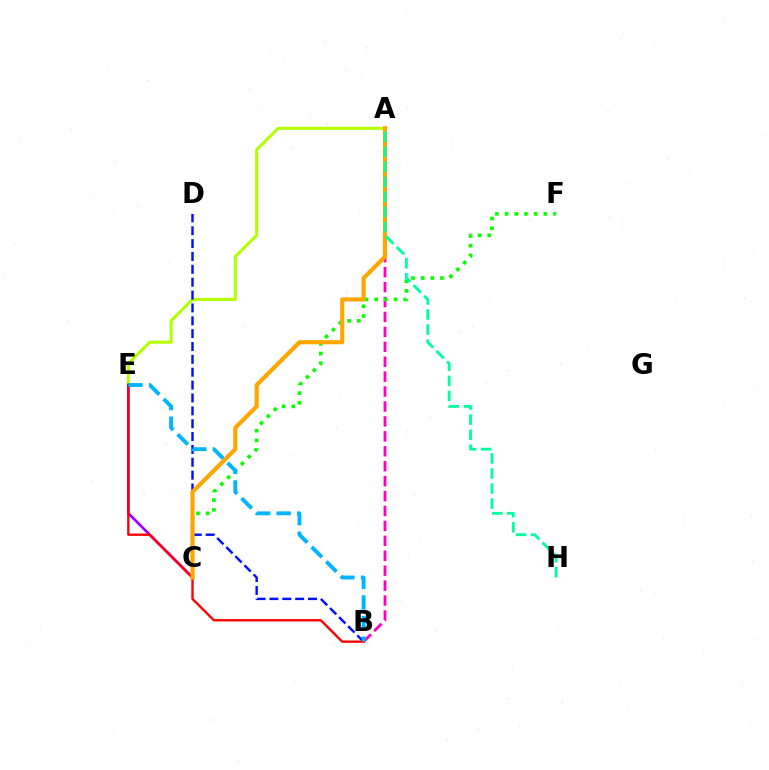{('A', 'E'): [{'color': '#b3ff00', 'line_style': 'solid', 'thickness': 2.18}], ('C', 'E'): [{'color': '#9b00ff', 'line_style': 'solid', 'thickness': 1.95}], ('B', 'D'): [{'color': '#0010ff', 'line_style': 'dashed', 'thickness': 1.75}], ('A', 'B'): [{'color': '#ff00bd', 'line_style': 'dashed', 'thickness': 2.03}], ('C', 'F'): [{'color': '#08ff00', 'line_style': 'dotted', 'thickness': 2.63}], ('B', 'E'): [{'color': '#ff0000', 'line_style': 'solid', 'thickness': 1.7}, {'color': '#00b5ff', 'line_style': 'dashed', 'thickness': 2.8}], ('A', 'C'): [{'color': '#ffa500', 'line_style': 'solid', 'thickness': 2.98}], ('A', 'H'): [{'color': '#00ff9d', 'line_style': 'dashed', 'thickness': 2.04}]}